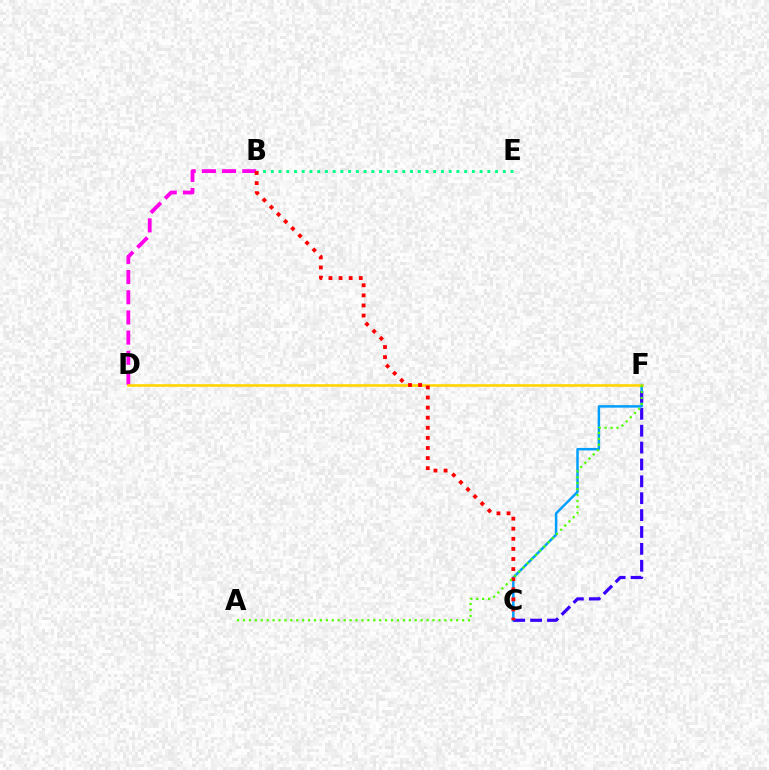{('C', 'F'): [{'color': '#009eff', 'line_style': 'solid', 'thickness': 1.78}, {'color': '#3700ff', 'line_style': 'dashed', 'thickness': 2.29}], ('B', 'D'): [{'color': '#ff00ed', 'line_style': 'dashed', 'thickness': 2.74}], ('D', 'F'): [{'color': '#ffd500', 'line_style': 'solid', 'thickness': 1.88}], ('B', 'E'): [{'color': '#00ff86', 'line_style': 'dotted', 'thickness': 2.1}], ('B', 'C'): [{'color': '#ff0000', 'line_style': 'dotted', 'thickness': 2.74}], ('A', 'F'): [{'color': '#4fff00', 'line_style': 'dotted', 'thickness': 1.61}]}